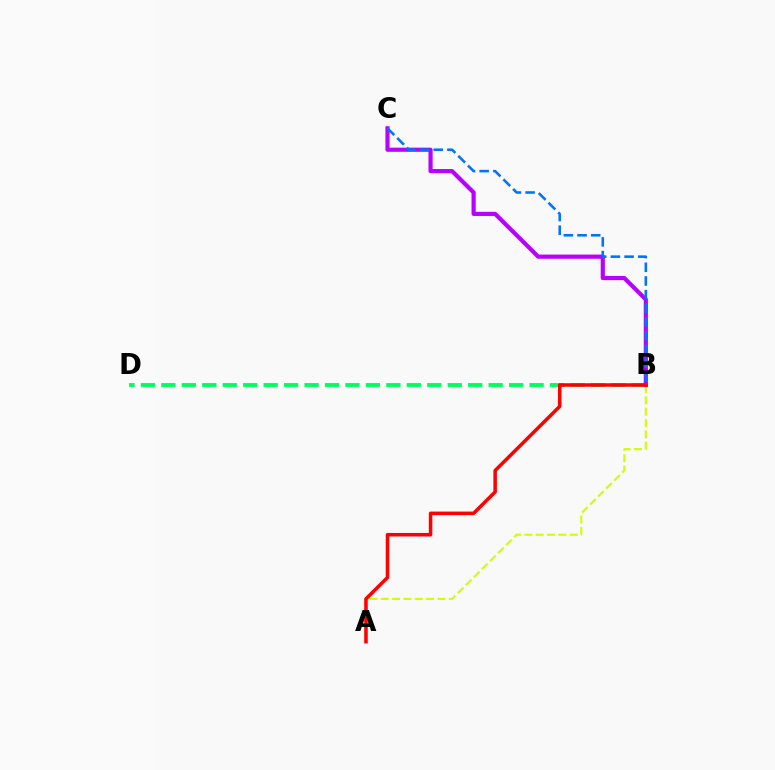{('B', 'D'): [{'color': '#00ff5c', 'line_style': 'dashed', 'thickness': 2.78}], ('A', 'B'): [{'color': '#d1ff00', 'line_style': 'dashed', 'thickness': 1.54}, {'color': '#ff0000', 'line_style': 'solid', 'thickness': 2.54}], ('B', 'C'): [{'color': '#b900ff', 'line_style': 'solid', 'thickness': 2.99}, {'color': '#0074ff', 'line_style': 'dashed', 'thickness': 1.86}]}